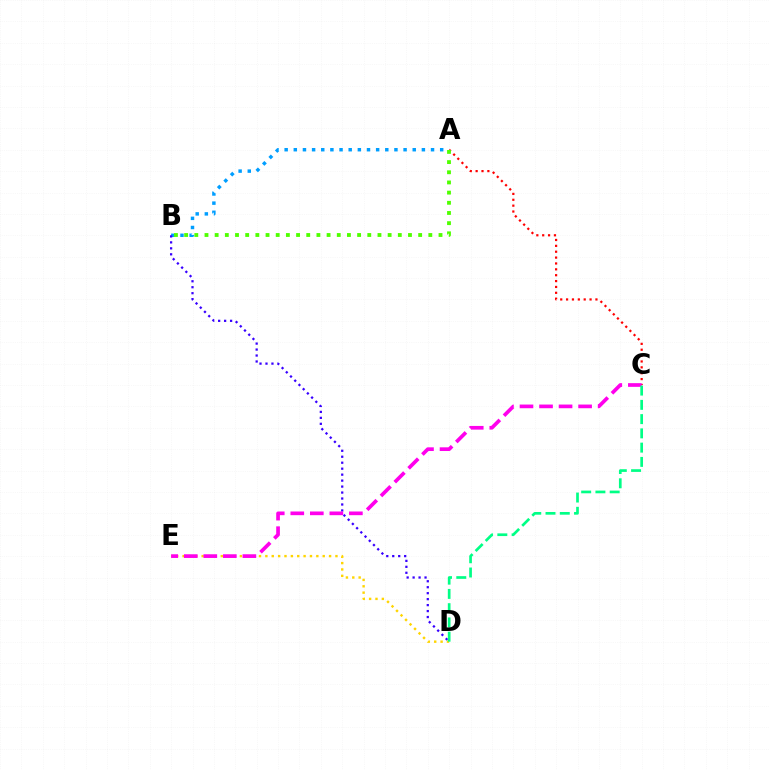{('A', 'B'): [{'color': '#009eff', 'line_style': 'dotted', 'thickness': 2.49}, {'color': '#4fff00', 'line_style': 'dotted', 'thickness': 2.76}], ('A', 'C'): [{'color': '#ff0000', 'line_style': 'dotted', 'thickness': 1.6}], ('B', 'D'): [{'color': '#3700ff', 'line_style': 'dotted', 'thickness': 1.62}], ('D', 'E'): [{'color': '#ffd500', 'line_style': 'dotted', 'thickness': 1.73}], ('C', 'E'): [{'color': '#ff00ed', 'line_style': 'dashed', 'thickness': 2.65}], ('C', 'D'): [{'color': '#00ff86', 'line_style': 'dashed', 'thickness': 1.94}]}